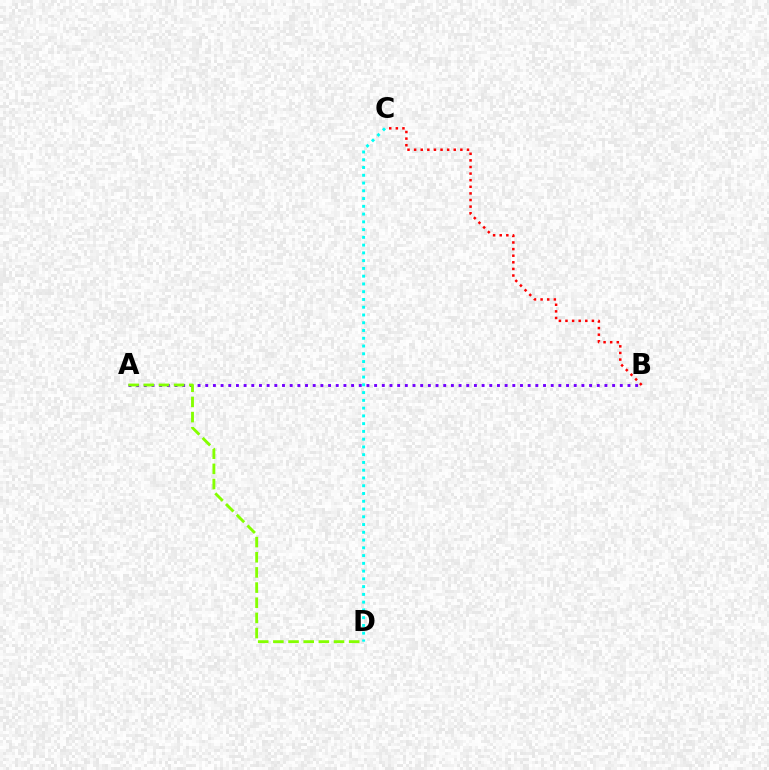{('A', 'B'): [{'color': '#7200ff', 'line_style': 'dotted', 'thickness': 2.09}], ('A', 'D'): [{'color': '#84ff00', 'line_style': 'dashed', 'thickness': 2.06}], ('C', 'D'): [{'color': '#00fff6', 'line_style': 'dotted', 'thickness': 2.11}], ('B', 'C'): [{'color': '#ff0000', 'line_style': 'dotted', 'thickness': 1.8}]}